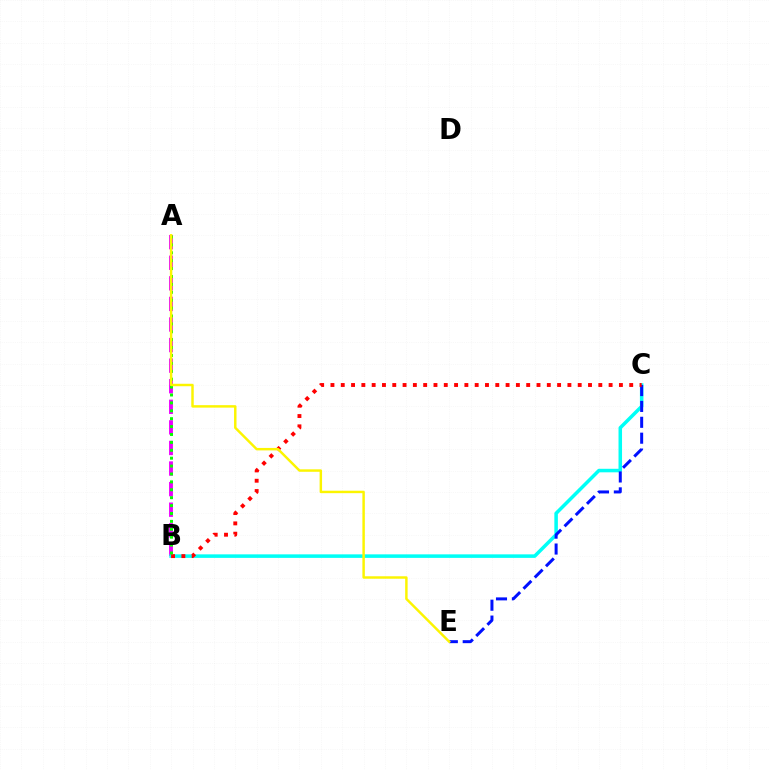{('A', 'B'): [{'color': '#ee00ff', 'line_style': 'dashed', 'thickness': 2.8}, {'color': '#08ff00', 'line_style': 'dotted', 'thickness': 2.15}], ('B', 'C'): [{'color': '#00fff6', 'line_style': 'solid', 'thickness': 2.54}, {'color': '#ff0000', 'line_style': 'dotted', 'thickness': 2.8}], ('C', 'E'): [{'color': '#0010ff', 'line_style': 'dashed', 'thickness': 2.16}], ('A', 'E'): [{'color': '#fcf500', 'line_style': 'solid', 'thickness': 1.77}]}